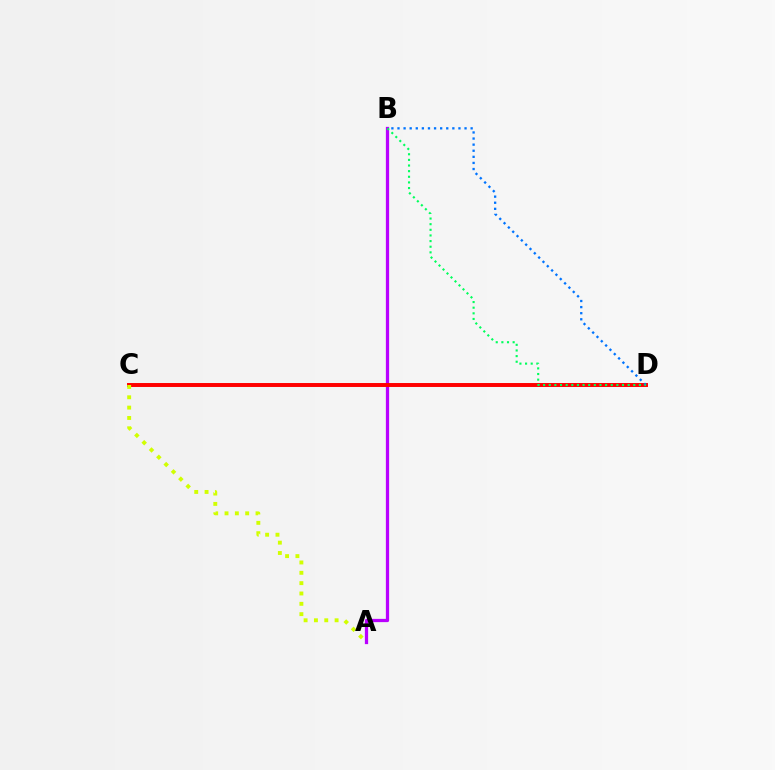{('A', 'B'): [{'color': '#b900ff', 'line_style': 'solid', 'thickness': 2.35}], ('C', 'D'): [{'color': '#ff0000', 'line_style': 'solid', 'thickness': 2.84}], ('B', 'D'): [{'color': '#0074ff', 'line_style': 'dotted', 'thickness': 1.66}, {'color': '#00ff5c', 'line_style': 'dotted', 'thickness': 1.53}], ('A', 'C'): [{'color': '#d1ff00', 'line_style': 'dotted', 'thickness': 2.81}]}